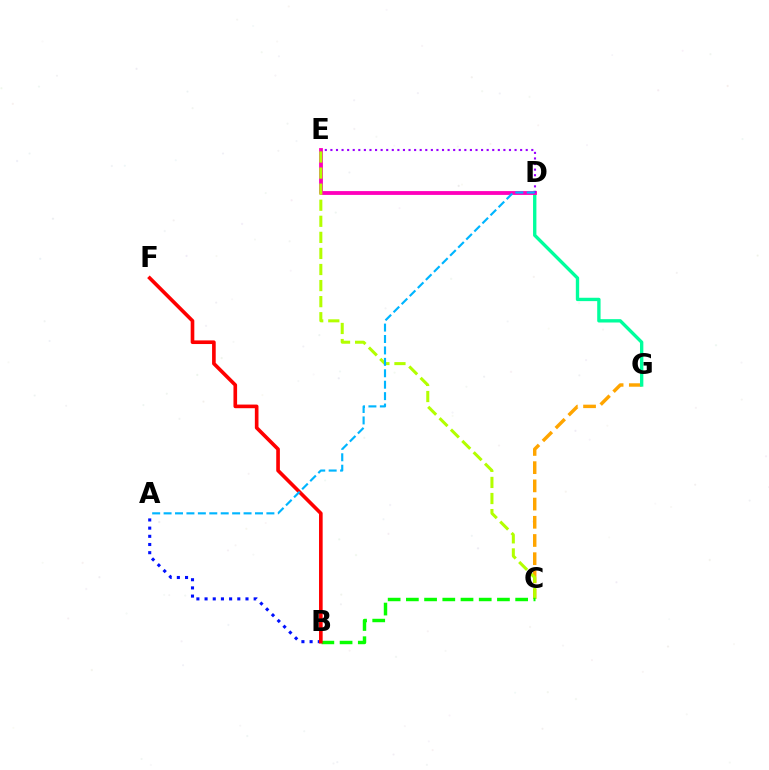{('C', 'G'): [{'color': '#ffa500', 'line_style': 'dashed', 'thickness': 2.47}], ('D', 'G'): [{'color': '#00ff9d', 'line_style': 'solid', 'thickness': 2.41}], ('D', 'E'): [{'color': '#ff00bd', 'line_style': 'solid', 'thickness': 2.75}, {'color': '#9b00ff', 'line_style': 'dotted', 'thickness': 1.52}], ('C', 'E'): [{'color': '#b3ff00', 'line_style': 'dashed', 'thickness': 2.18}], ('A', 'B'): [{'color': '#0010ff', 'line_style': 'dotted', 'thickness': 2.22}], ('B', 'C'): [{'color': '#08ff00', 'line_style': 'dashed', 'thickness': 2.47}], ('B', 'F'): [{'color': '#ff0000', 'line_style': 'solid', 'thickness': 2.62}], ('A', 'D'): [{'color': '#00b5ff', 'line_style': 'dashed', 'thickness': 1.55}]}